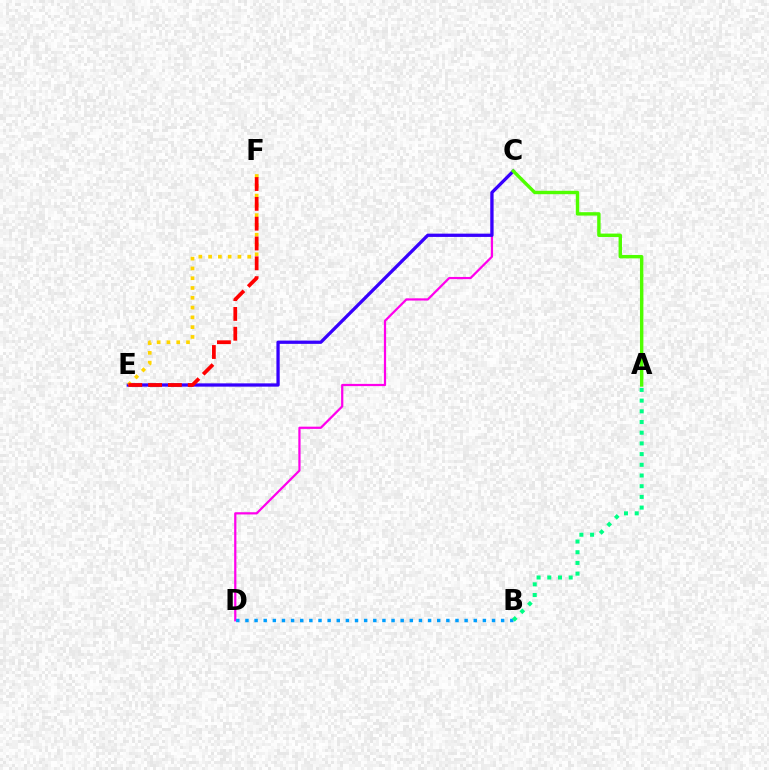{('C', 'D'): [{'color': '#ff00ed', 'line_style': 'solid', 'thickness': 1.6}], ('C', 'E'): [{'color': '#3700ff', 'line_style': 'solid', 'thickness': 2.36}], ('A', 'C'): [{'color': '#4fff00', 'line_style': 'solid', 'thickness': 2.45}], ('B', 'D'): [{'color': '#009eff', 'line_style': 'dotted', 'thickness': 2.48}], ('A', 'B'): [{'color': '#00ff86', 'line_style': 'dotted', 'thickness': 2.91}], ('E', 'F'): [{'color': '#ffd500', 'line_style': 'dotted', 'thickness': 2.66}, {'color': '#ff0000', 'line_style': 'dashed', 'thickness': 2.69}]}